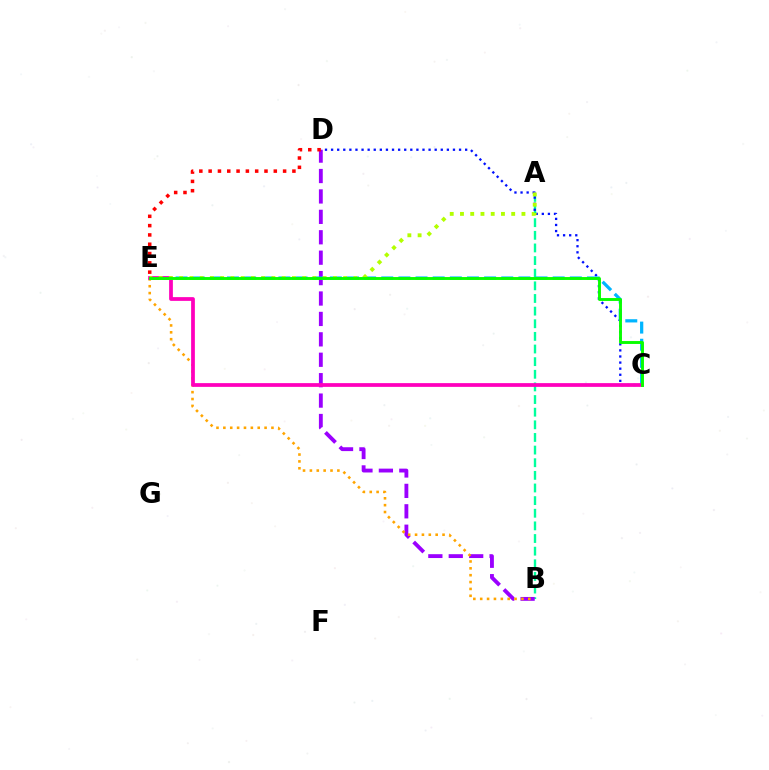{('A', 'B'): [{'color': '#00ff9d', 'line_style': 'dashed', 'thickness': 1.72}], ('B', 'D'): [{'color': '#9b00ff', 'line_style': 'dashed', 'thickness': 2.77}], ('B', 'E'): [{'color': '#ffa500', 'line_style': 'dotted', 'thickness': 1.87}], ('C', 'D'): [{'color': '#0010ff', 'line_style': 'dotted', 'thickness': 1.66}], ('C', 'E'): [{'color': '#00b5ff', 'line_style': 'dashed', 'thickness': 2.33}, {'color': '#ff00bd', 'line_style': 'solid', 'thickness': 2.7}, {'color': '#08ff00', 'line_style': 'solid', 'thickness': 2.09}], ('A', 'E'): [{'color': '#b3ff00', 'line_style': 'dotted', 'thickness': 2.78}], ('D', 'E'): [{'color': '#ff0000', 'line_style': 'dotted', 'thickness': 2.53}]}